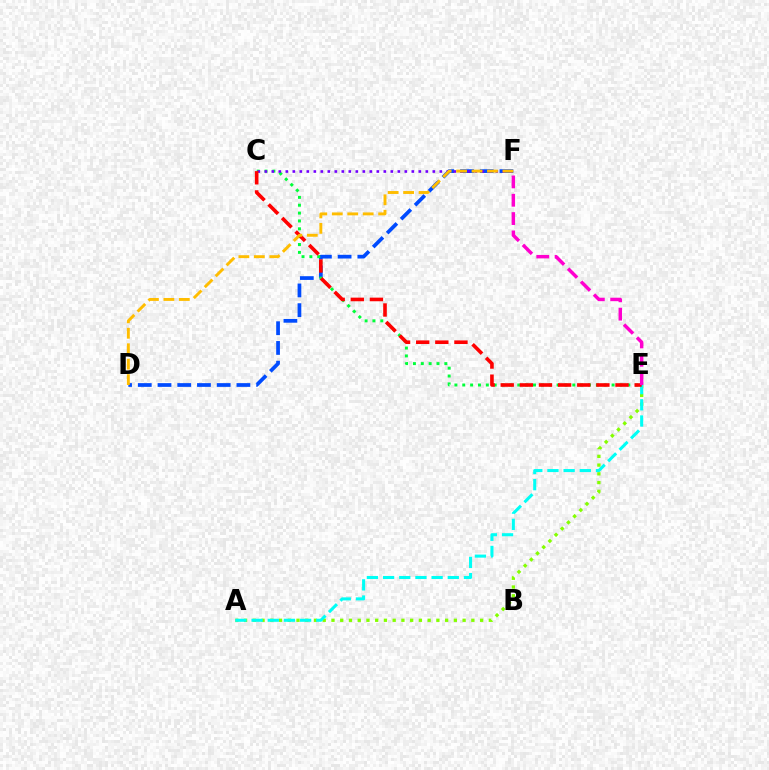{('D', 'F'): [{'color': '#004bff', 'line_style': 'dashed', 'thickness': 2.68}, {'color': '#ffbd00', 'line_style': 'dashed', 'thickness': 2.1}], ('C', 'E'): [{'color': '#00ff39', 'line_style': 'dotted', 'thickness': 2.14}, {'color': '#ff0000', 'line_style': 'dashed', 'thickness': 2.6}], ('A', 'E'): [{'color': '#84ff00', 'line_style': 'dotted', 'thickness': 2.38}, {'color': '#00fff6', 'line_style': 'dashed', 'thickness': 2.2}], ('C', 'F'): [{'color': '#7200ff', 'line_style': 'dotted', 'thickness': 1.9}], ('E', 'F'): [{'color': '#ff00cf', 'line_style': 'dashed', 'thickness': 2.49}]}